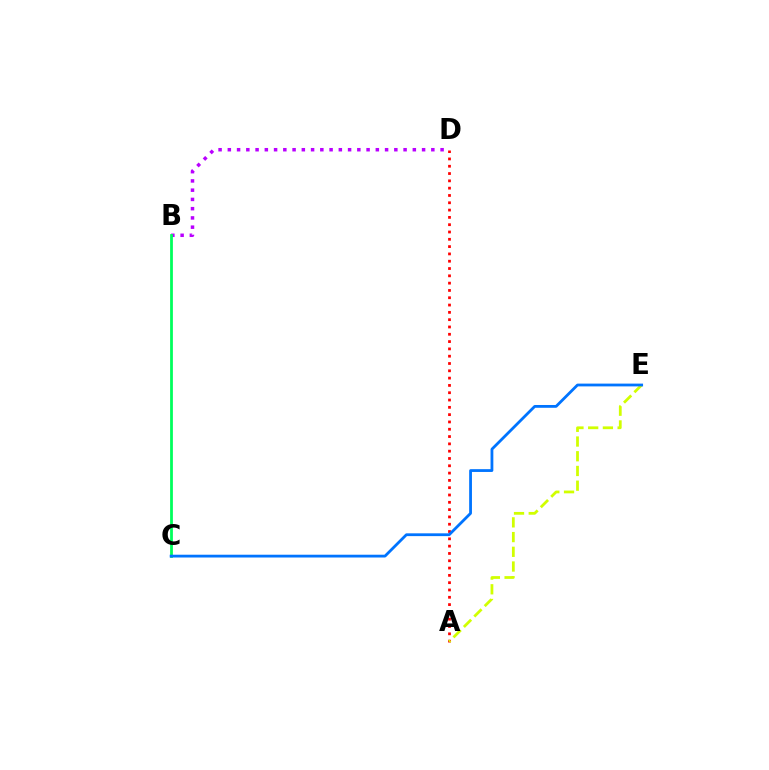{('A', 'D'): [{'color': '#ff0000', 'line_style': 'dotted', 'thickness': 1.98}], ('B', 'D'): [{'color': '#b900ff', 'line_style': 'dotted', 'thickness': 2.51}], ('A', 'E'): [{'color': '#d1ff00', 'line_style': 'dashed', 'thickness': 2.0}], ('B', 'C'): [{'color': '#00ff5c', 'line_style': 'solid', 'thickness': 2.0}], ('C', 'E'): [{'color': '#0074ff', 'line_style': 'solid', 'thickness': 2.01}]}